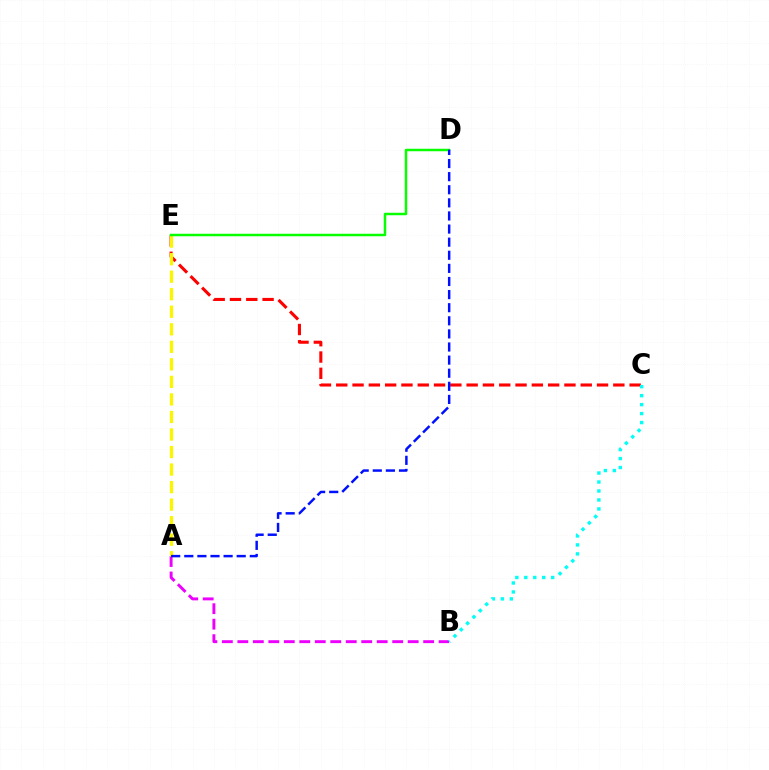{('C', 'E'): [{'color': '#ff0000', 'line_style': 'dashed', 'thickness': 2.21}], ('A', 'B'): [{'color': '#ee00ff', 'line_style': 'dashed', 'thickness': 2.1}], ('A', 'E'): [{'color': '#fcf500', 'line_style': 'dashed', 'thickness': 2.38}], ('D', 'E'): [{'color': '#08ff00', 'line_style': 'solid', 'thickness': 1.78}], ('B', 'C'): [{'color': '#00fff6', 'line_style': 'dotted', 'thickness': 2.44}], ('A', 'D'): [{'color': '#0010ff', 'line_style': 'dashed', 'thickness': 1.78}]}